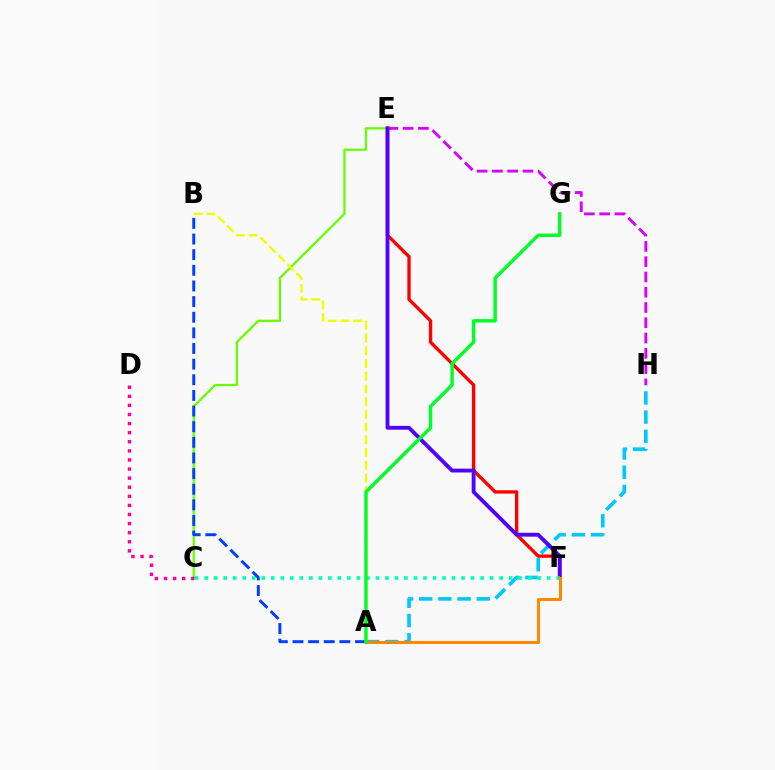{('C', 'E'): [{'color': '#66ff00', 'line_style': 'solid', 'thickness': 1.64}], ('A', 'H'): [{'color': '#00c7ff', 'line_style': 'dashed', 'thickness': 2.6}], ('E', 'H'): [{'color': '#d600ff', 'line_style': 'dashed', 'thickness': 2.08}], ('E', 'F'): [{'color': '#ff0000', 'line_style': 'solid', 'thickness': 2.41}, {'color': '#4f00ff', 'line_style': 'solid', 'thickness': 2.77}], ('C', 'D'): [{'color': '#ff00a0', 'line_style': 'dotted', 'thickness': 2.47}], ('A', 'B'): [{'color': '#eeff00', 'line_style': 'dashed', 'thickness': 1.73}, {'color': '#003fff', 'line_style': 'dashed', 'thickness': 2.12}], ('C', 'F'): [{'color': '#00ffaf', 'line_style': 'dotted', 'thickness': 2.59}], ('A', 'F'): [{'color': '#ff8800', 'line_style': 'solid', 'thickness': 2.19}], ('A', 'G'): [{'color': '#00ff27', 'line_style': 'solid', 'thickness': 2.47}]}